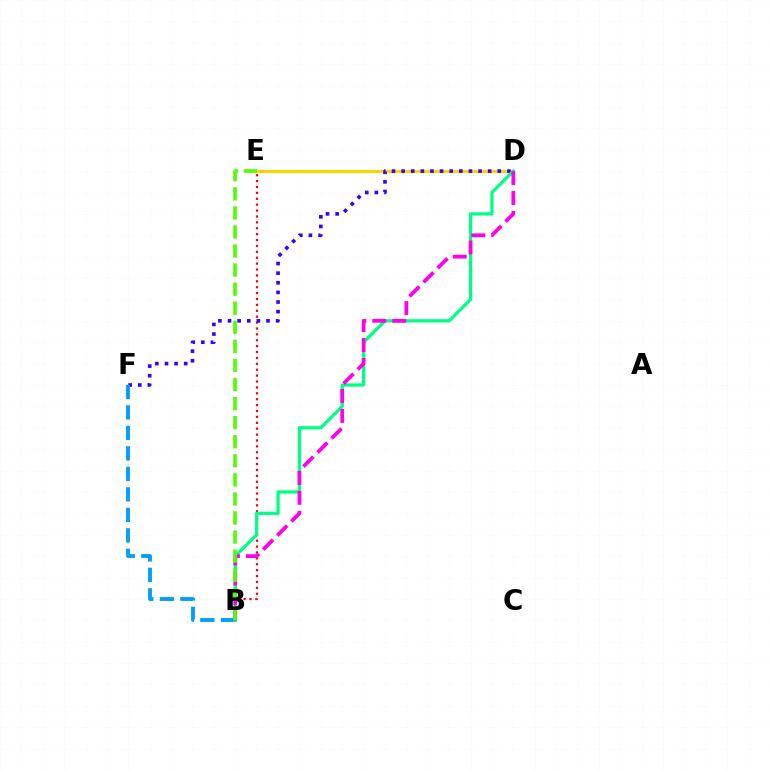{('B', 'E'): [{'color': '#ff0000', 'line_style': 'dotted', 'thickness': 1.6}, {'color': '#4fff00', 'line_style': 'dashed', 'thickness': 2.59}], ('D', 'E'): [{'color': '#ffd500', 'line_style': 'solid', 'thickness': 2.21}], ('D', 'F'): [{'color': '#3700ff', 'line_style': 'dotted', 'thickness': 2.61}], ('B', 'F'): [{'color': '#009eff', 'line_style': 'dashed', 'thickness': 2.78}], ('B', 'D'): [{'color': '#00ff86', 'line_style': 'solid', 'thickness': 2.35}, {'color': '#ff00ed', 'line_style': 'dashed', 'thickness': 2.71}]}